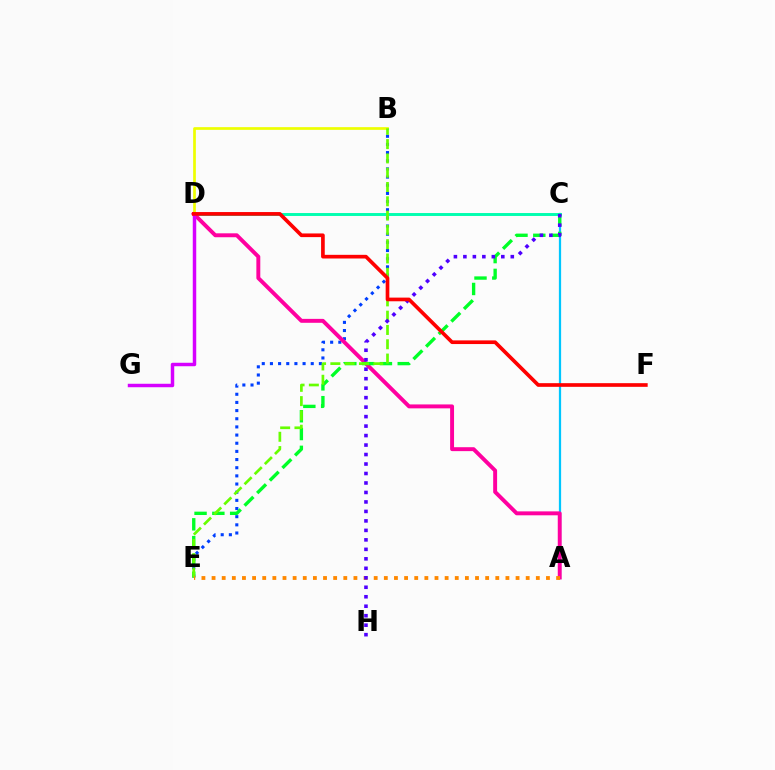{('B', 'E'): [{'color': '#003fff', 'line_style': 'dotted', 'thickness': 2.22}, {'color': '#66ff00', 'line_style': 'dashed', 'thickness': 1.94}], ('A', 'C'): [{'color': '#00c7ff', 'line_style': 'solid', 'thickness': 1.62}], ('C', 'D'): [{'color': '#00ffaf', 'line_style': 'solid', 'thickness': 2.11}], ('A', 'D'): [{'color': '#ff00a0', 'line_style': 'solid', 'thickness': 2.82}], ('C', 'E'): [{'color': '#00ff27', 'line_style': 'dashed', 'thickness': 2.42}], ('B', 'D'): [{'color': '#eeff00', 'line_style': 'solid', 'thickness': 1.95}], ('A', 'E'): [{'color': '#ff8800', 'line_style': 'dotted', 'thickness': 2.75}], ('C', 'H'): [{'color': '#4f00ff', 'line_style': 'dotted', 'thickness': 2.58}], ('D', 'G'): [{'color': '#d600ff', 'line_style': 'solid', 'thickness': 2.49}], ('D', 'F'): [{'color': '#ff0000', 'line_style': 'solid', 'thickness': 2.64}]}